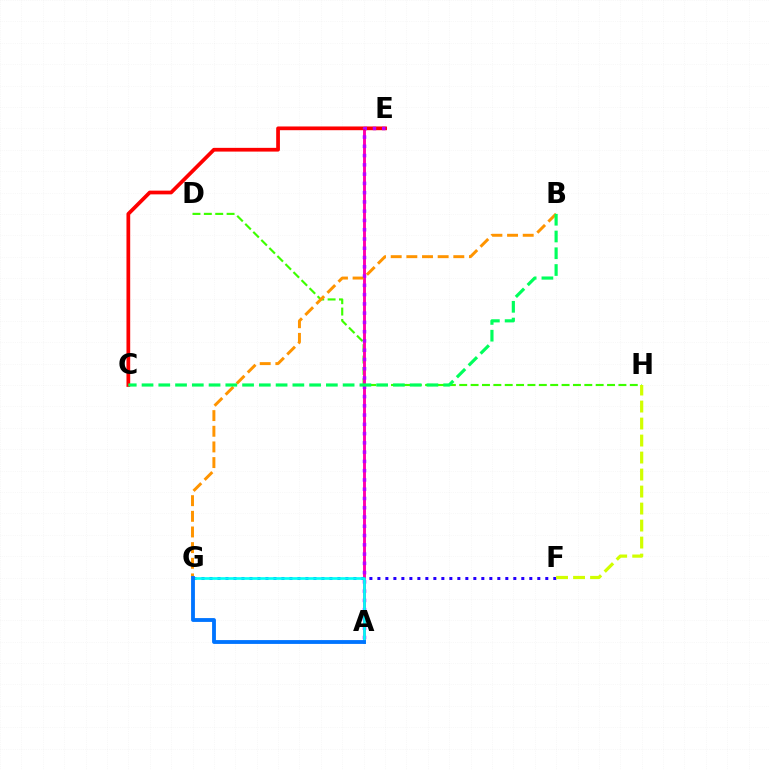{('D', 'H'): [{'color': '#3dff00', 'line_style': 'dashed', 'thickness': 1.54}], ('A', 'E'): [{'color': '#ff00ac', 'line_style': 'solid', 'thickness': 2.1}, {'color': '#b900ff', 'line_style': 'dotted', 'thickness': 2.52}], ('B', 'G'): [{'color': '#ff9400', 'line_style': 'dashed', 'thickness': 2.13}], ('C', 'E'): [{'color': '#ff0000', 'line_style': 'solid', 'thickness': 2.69}], ('F', 'G'): [{'color': '#2500ff', 'line_style': 'dotted', 'thickness': 2.17}], ('F', 'H'): [{'color': '#d1ff00', 'line_style': 'dashed', 'thickness': 2.31}], ('A', 'G'): [{'color': '#00fff6', 'line_style': 'solid', 'thickness': 1.93}, {'color': '#0074ff', 'line_style': 'solid', 'thickness': 2.76}], ('B', 'C'): [{'color': '#00ff5c', 'line_style': 'dashed', 'thickness': 2.28}]}